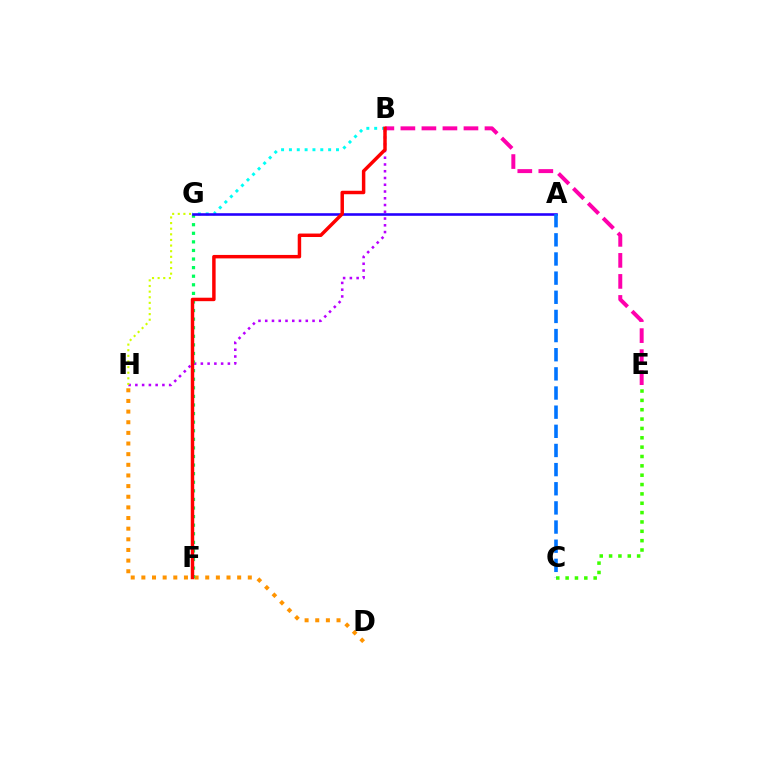{('C', 'E'): [{'color': '#3dff00', 'line_style': 'dotted', 'thickness': 2.54}], ('D', 'H'): [{'color': '#ff9400', 'line_style': 'dotted', 'thickness': 2.89}], ('B', 'G'): [{'color': '#00fff6', 'line_style': 'dotted', 'thickness': 2.13}], ('B', 'H'): [{'color': '#b900ff', 'line_style': 'dotted', 'thickness': 1.84}], ('F', 'G'): [{'color': '#00ff5c', 'line_style': 'dotted', 'thickness': 2.33}], ('B', 'E'): [{'color': '#ff00ac', 'line_style': 'dashed', 'thickness': 2.86}], ('G', 'H'): [{'color': '#d1ff00', 'line_style': 'dotted', 'thickness': 1.53}], ('A', 'G'): [{'color': '#2500ff', 'line_style': 'solid', 'thickness': 1.87}], ('B', 'F'): [{'color': '#ff0000', 'line_style': 'solid', 'thickness': 2.5}], ('A', 'C'): [{'color': '#0074ff', 'line_style': 'dashed', 'thickness': 2.6}]}